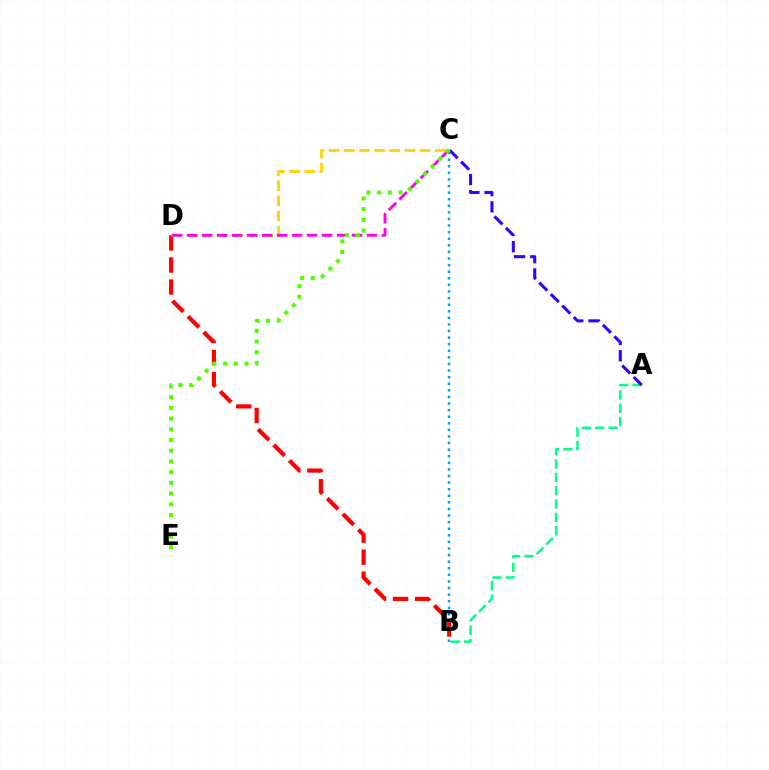{('B', 'C'): [{'color': '#009eff', 'line_style': 'dotted', 'thickness': 1.79}], ('A', 'B'): [{'color': '#00ff86', 'line_style': 'dashed', 'thickness': 1.81}], ('B', 'D'): [{'color': '#ff0000', 'line_style': 'dashed', 'thickness': 3.0}], ('C', 'D'): [{'color': '#ffd500', 'line_style': 'dashed', 'thickness': 2.06}, {'color': '#ff00ed', 'line_style': 'dashed', 'thickness': 2.04}], ('A', 'C'): [{'color': '#3700ff', 'line_style': 'dashed', 'thickness': 2.2}], ('C', 'E'): [{'color': '#4fff00', 'line_style': 'dotted', 'thickness': 2.91}]}